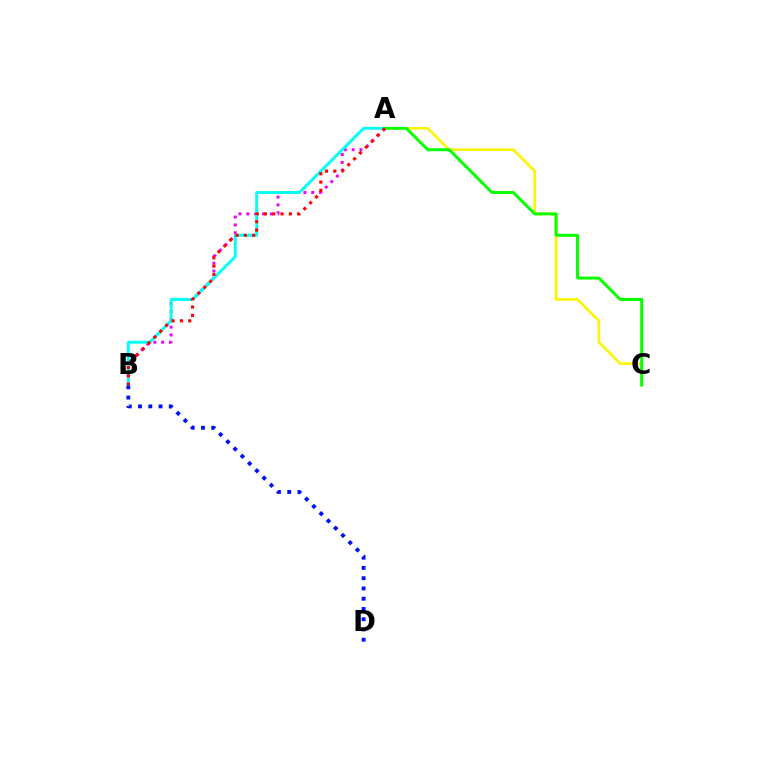{('A', 'B'): [{'color': '#ee00ff', 'line_style': 'dotted', 'thickness': 2.13}, {'color': '#00fff6', 'line_style': 'solid', 'thickness': 2.08}, {'color': '#ff0000', 'line_style': 'dotted', 'thickness': 2.25}], ('A', 'C'): [{'color': '#fcf500', 'line_style': 'solid', 'thickness': 1.88}, {'color': '#08ff00', 'line_style': 'solid', 'thickness': 2.13}], ('B', 'D'): [{'color': '#0010ff', 'line_style': 'dotted', 'thickness': 2.79}]}